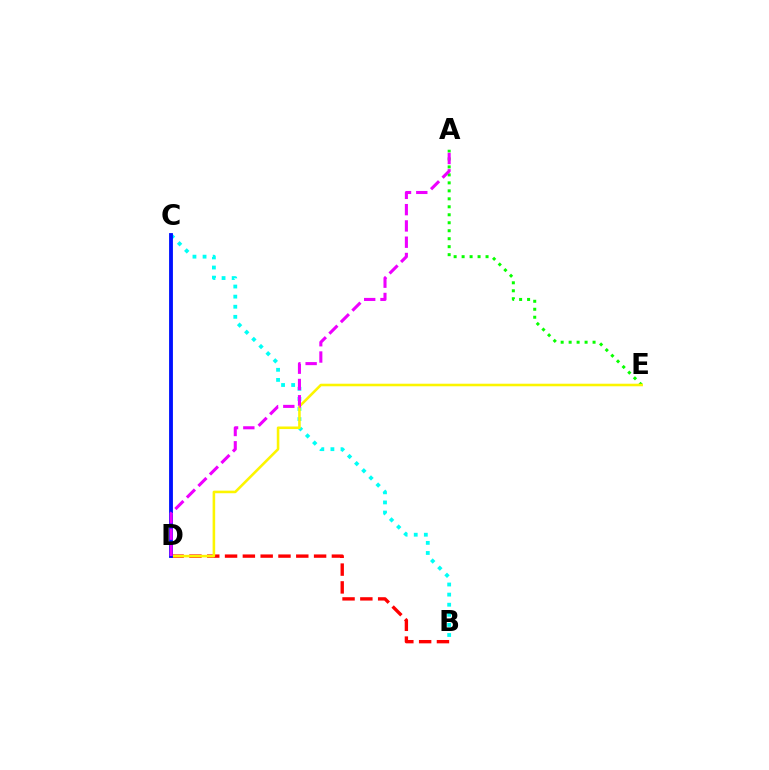{('B', 'C'): [{'color': '#00fff6', 'line_style': 'dotted', 'thickness': 2.74}], ('B', 'D'): [{'color': '#ff0000', 'line_style': 'dashed', 'thickness': 2.42}], ('A', 'E'): [{'color': '#08ff00', 'line_style': 'dotted', 'thickness': 2.17}], ('D', 'E'): [{'color': '#fcf500', 'line_style': 'solid', 'thickness': 1.85}], ('C', 'D'): [{'color': '#0010ff', 'line_style': 'solid', 'thickness': 2.76}], ('A', 'D'): [{'color': '#ee00ff', 'line_style': 'dashed', 'thickness': 2.21}]}